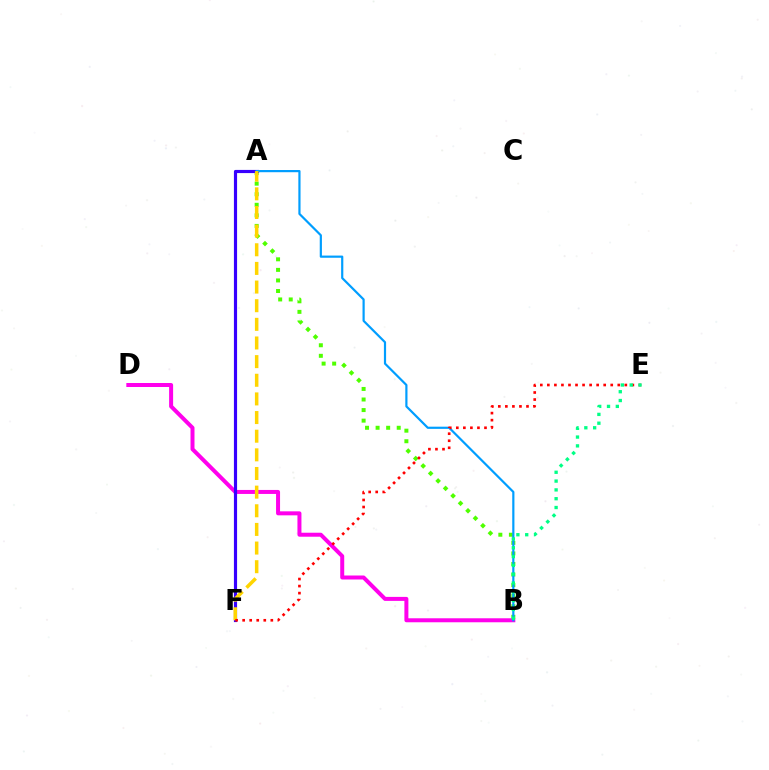{('A', 'B'): [{'color': '#4fff00', 'line_style': 'dotted', 'thickness': 2.87}, {'color': '#009eff', 'line_style': 'solid', 'thickness': 1.58}], ('B', 'D'): [{'color': '#ff00ed', 'line_style': 'solid', 'thickness': 2.88}], ('A', 'F'): [{'color': '#3700ff', 'line_style': 'solid', 'thickness': 2.28}, {'color': '#ffd500', 'line_style': 'dashed', 'thickness': 2.53}], ('E', 'F'): [{'color': '#ff0000', 'line_style': 'dotted', 'thickness': 1.91}], ('B', 'E'): [{'color': '#00ff86', 'line_style': 'dotted', 'thickness': 2.39}]}